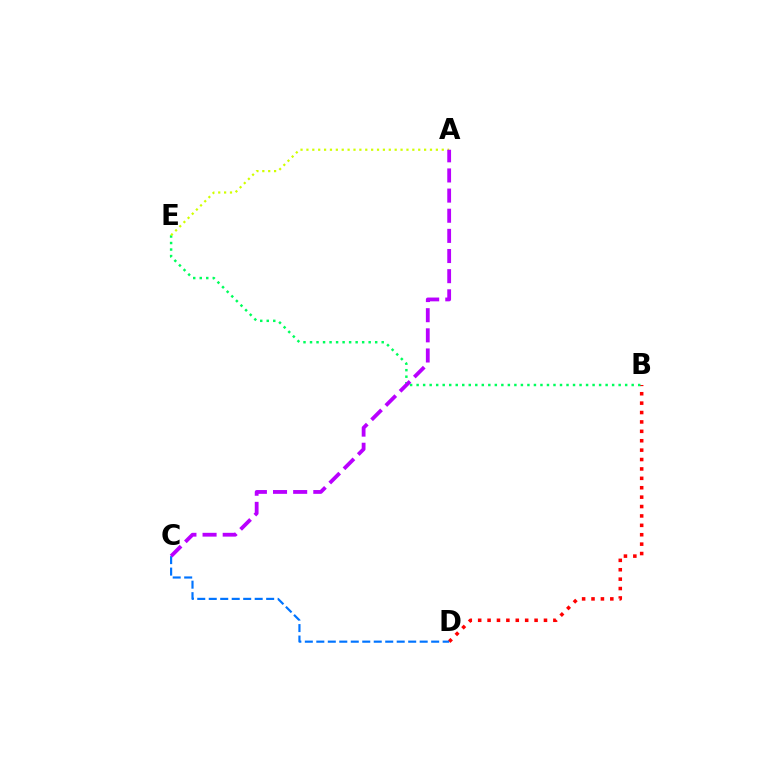{('B', 'D'): [{'color': '#ff0000', 'line_style': 'dotted', 'thickness': 2.55}], ('B', 'E'): [{'color': '#00ff5c', 'line_style': 'dotted', 'thickness': 1.77}], ('A', 'E'): [{'color': '#d1ff00', 'line_style': 'dotted', 'thickness': 1.6}], ('C', 'D'): [{'color': '#0074ff', 'line_style': 'dashed', 'thickness': 1.56}], ('A', 'C'): [{'color': '#b900ff', 'line_style': 'dashed', 'thickness': 2.74}]}